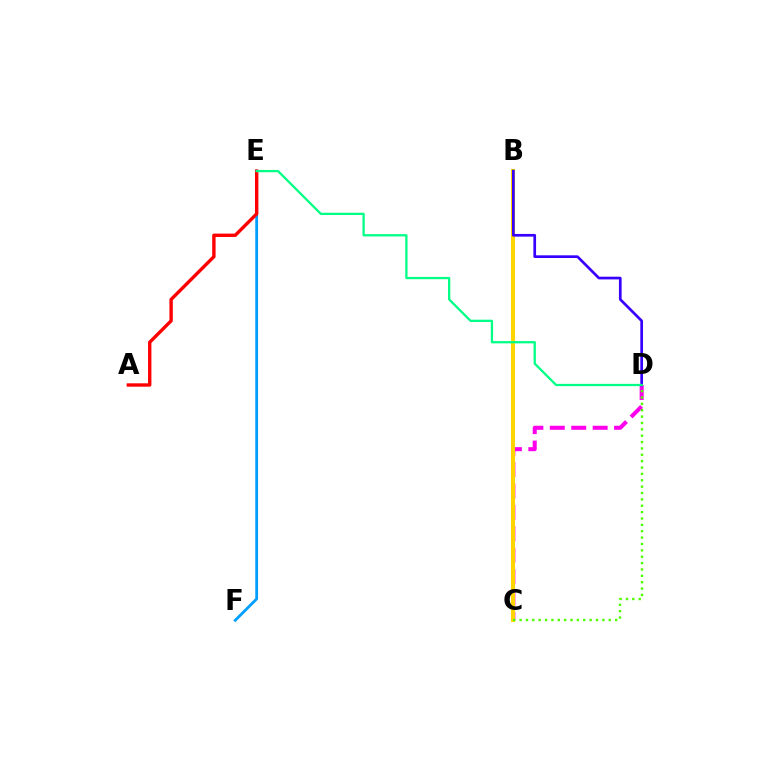{('C', 'D'): [{'color': '#ff00ed', 'line_style': 'dashed', 'thickness': 2.91}, {'color': '#4fff00', 'line_style': 'dotted', 'thickness': 1.73}], ('B', 'C'): [{'color': '#ffd500', 'line_style': 'solid', 'thickness': 2.93}], ('B', 'D'): [{'color': '#3700ff', 'line_style': 'solid', 'thickness': 1.94}], ('E', 'F'): [{'color': '#009eff', 'line_style': 'solid', 'thickness': 2.01}], ('A', 'E'): [{'color': '#ff0000', 'line_style': 'solid', 'thickness': 2.43}], ('D', 'E'): [{'color': '#00ff86', 'line_style': 'solid', 'thickness': 1.64}]}